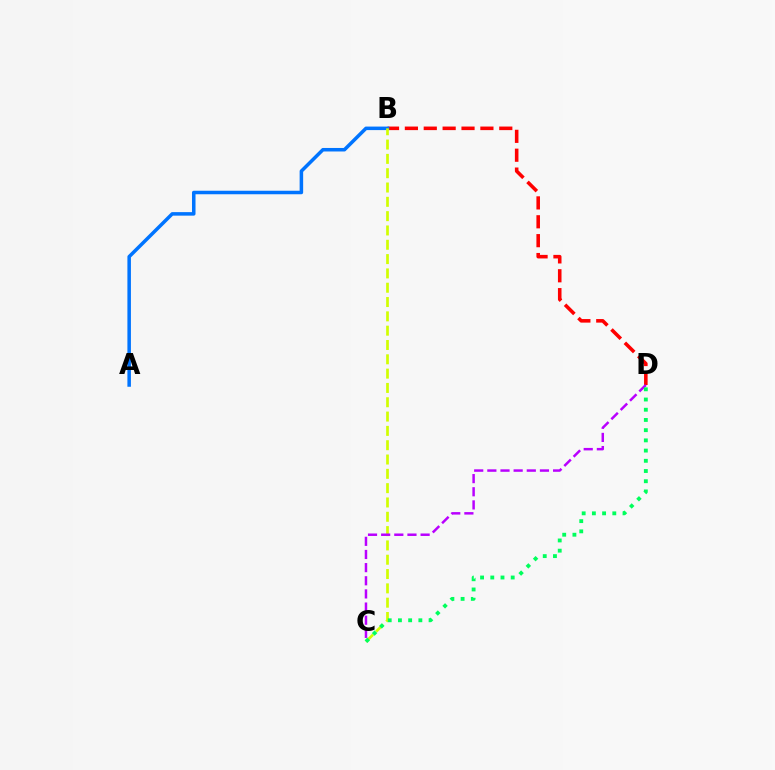{('B', 'D'): [{'color': '#ff0000', 'line_style': 'dashed', 'thickness': 2.56}], ('A', 'B'): [{'color': '#0074ff', 'line_style': 'solid', 'thickness': 2.53}], ('B', 'C'): [{'color': '#d1ff00', 'line_style': 'dashed', 'thickness': 1.94}], ('C', 'D'): [{'color': '#b900ff', 'line_style': 'dashed', 'thickness': 1.79}, {'color': '#00ff5c', 'line_style': 'dotted', 'thickness': 2.77}]}